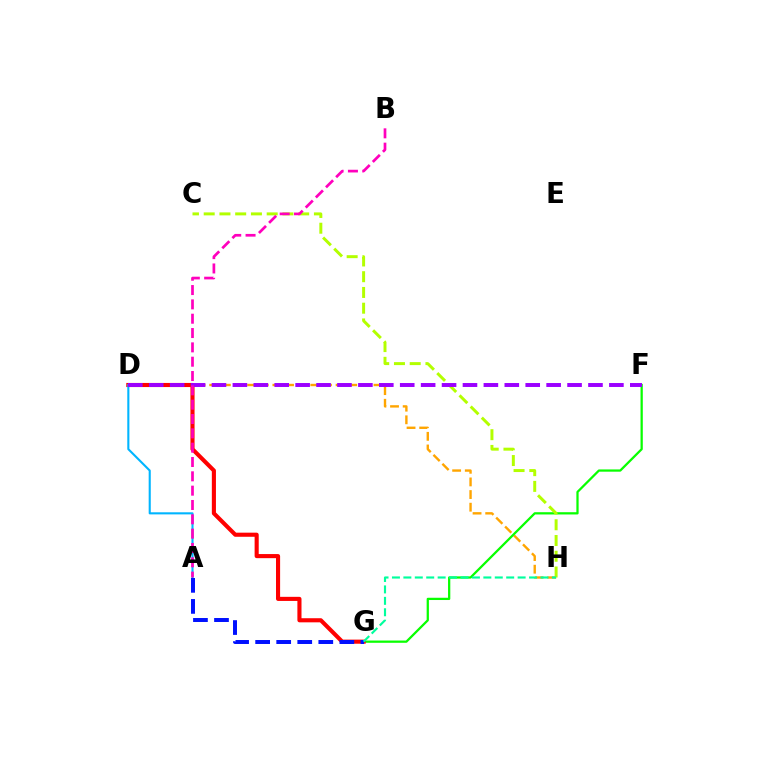{('D', 'H'): [{'color': '#ffa500', 'line_style': 'dashed', 'thickness': 1.72}], ('F', 'G'): [{'color': '#08ff00', 'line_style': 'solid', 'thickness': 1.63}], ('D', 'G'): [{'color': '#ff0000', 'line_style': 'solid', 'thickness': 2.96}], ('A', 'D'): [{'color': '#00b5ff', 'line_style': 'solid', 'thickness': 1.51}], ('C', 'H'): [{'color': '#b3ff00', 'line_style': 'dashed', 'thickness': 2.14}], ('A', 'G'): [{'color': '#0010ff', 'line_style': 'dashed', 'thickness': 2.86}], ('G', 'H'): [{'color': '#00ff9d', 'line_style': 'dashed', 'thickness': 1.55}], ('D', 'F'): [{'color': '#9b00ff', 'line_style': 'dashed', 'thickness': 2.84}], ('A', 'B'): [{'color': '#ff00bd', 'line_style': 'dashed', 'thickness': 1.95}]}